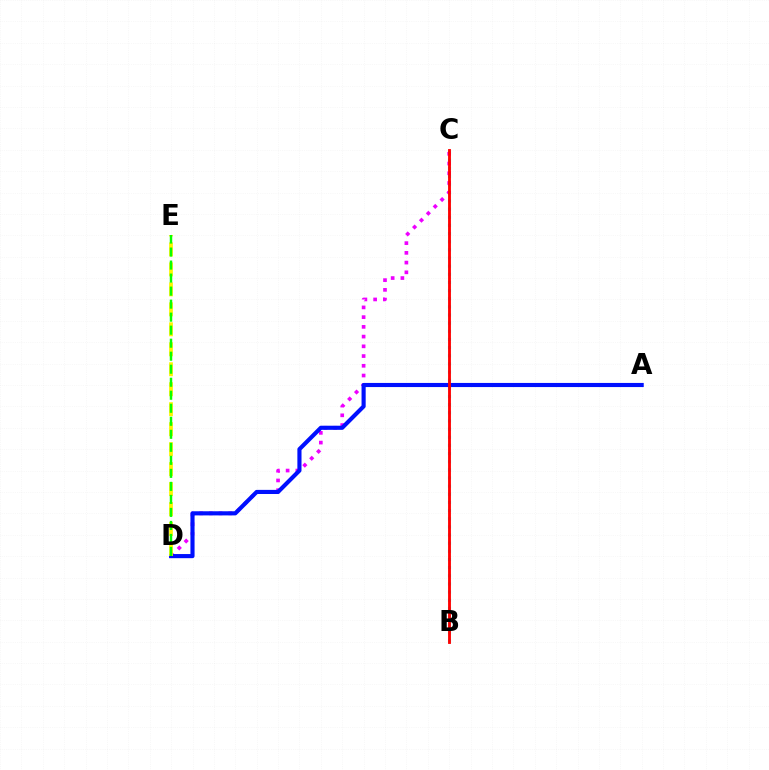{('B', 'C'): [{'color': '#00fff6', 'line_style': 'dotted', 'thickness': 2.21}, {'color': '#ff0000', 'line_style': 'solid', 'thickness': 2.05}], ('C', 'D'): [{'color': '#ee00ff', 'line_style': 'dotted', 'thickness': 2.64}], ('A', 'D'): [{'color': '#0010ff', 'line_style': 'solid', 'thickness': 2.97}], ('D', 'E'): [{'color': '#fcf500', 'line_style': 'dashed', 'thickness': 2.71}, {'color': '#08ff00', 'line_style': 'dashed', 'thickness': 1.77}]}